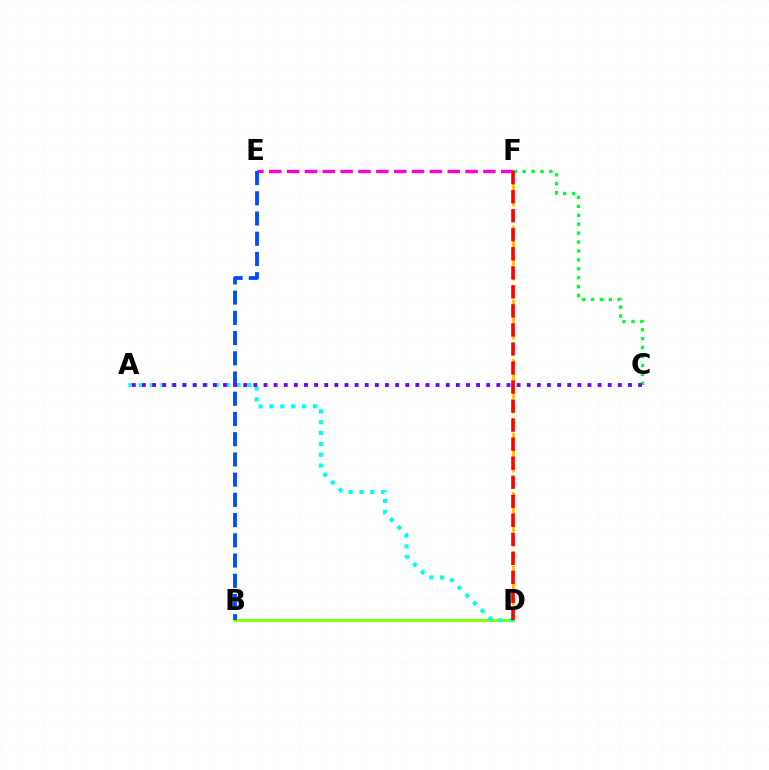{('D', 'F'): [{'color': '#ffbd00', 'line_style': 'dashed', 'thickness': 2.01}, {'color': '#ff0000', 'line_style': 'dashed', 'thickness': 2.59}], ('C', 'F'): [{'color': '#00ff39', 'line_style': 'dotted', 'thickness': 2.42}], ('E', 'F'): [{'color': '#ff00cf', 'line_style': 'dashed', 'thickness': 2.42}], ('B', 'D'): [{'color': '#84ff00', 'line_style': 'solid', 'thickness': 2.11}], ('A', 'D'): [{'color': '#00fff6', 'line_style': 'dotted', 'thickness': 2.95}], ('B', 'E'): [{'color': '#004bff', 'line_style': 'dashed', 'thickness': 2.75}], ('A', 'C'): [{'color': '#7200ff', 'line_style': 'dotted', 'thickness': 2.75}]}